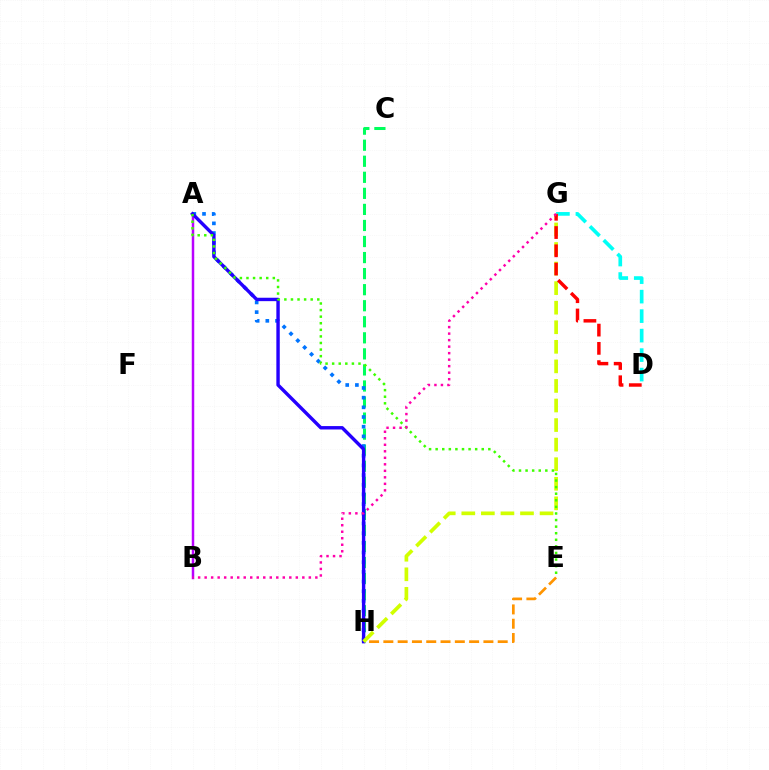{('D', 'G'): [{'color': '#00fff6', 'line_style': 'dashed', 'thickness': 2.65}, {'color': '#ff0000', 'line_style': 'dashed', 'thickness': 2.48}], ('A', 'B'): [{'color': '#b900ff', 'line_style': 'solid', 'thickness': 1.79}], ('C', 'H'): [{'color': '#00ff5c', 'line_style': 'dashed', 'thickness': 2.18}], ('E', 'H'): [{'color': '#ff9400', 'line_style': 'dashed', 'thickness': 1.94}], ('A', 'H'): [{'color': '#0074ff', 'line_style': 'dotted', 'thickness': 2.63}, {'color': '#2500ff', 'line_style': 'solid', 'thickness': 2.45}], ('G', 'H'): [{'color': '#d1ff00', 'line_style': 'dashed', 'thickness': 2.66}], ('A', 'E'): [{'color': '#3dff00', 'line_style': 'dotted', 'thickness': 1.79}], ('B', 'G'): [{'color': '#ff00ac', 'line_style': 'dotted', 'thickness': 1.77}]}